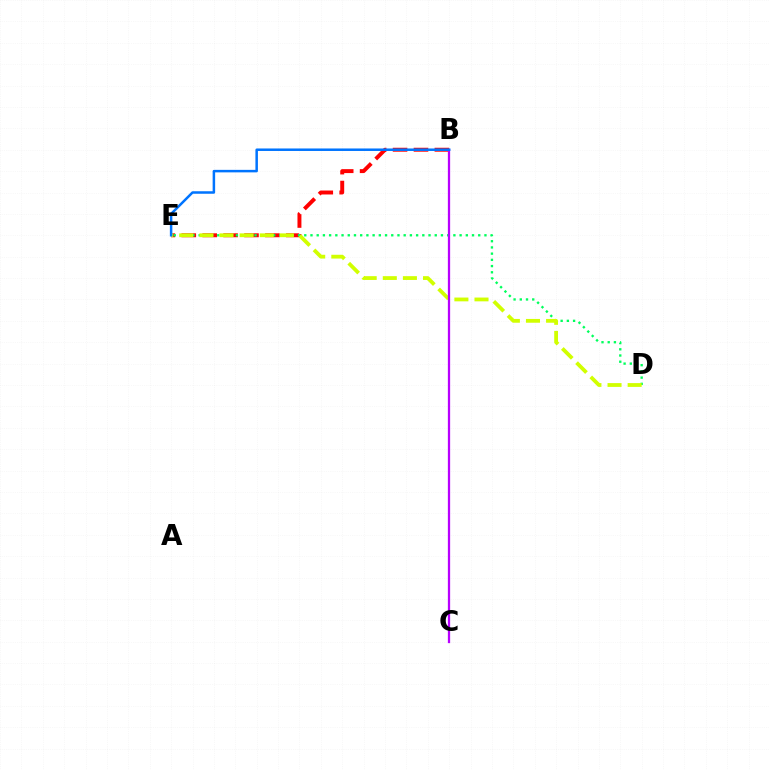{('B', 'E'): [{'color': '#ff0000', 'line_style': 'dashed', 'thickness': 2.84}, {'color': '#0074ff', 'line_style': 'solid', 'thickness': 1.8}], ('D', 'E'): [{'color': '#00ff5c', 'line_style': 'dotted', 'thickness': 1.69}, {'color': '#d1ff00', 'line_style': 'dashed', 'thickness': 2.73}], ('B', 'C'): [{'color': '#b900ff', 'line_style': 'solid', 'thickness': 1.63}]}